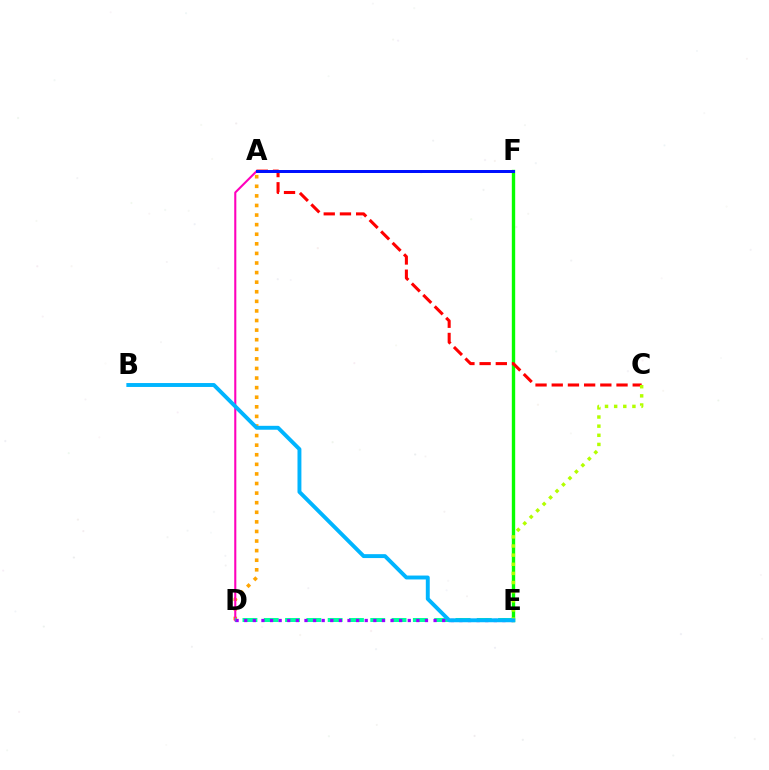{('E', 'F'): [{'color': '#08ff00', 'line_style': 'solid', 'thickness': 2.42}], ('A', 'D'): [{'color': '#ffa500', 'line_style': 'dotted', 'thickness': 2.6}, {'color': '#ff00bd', 'line_style': 'solid', 'thickness': 1.51}], ('A', 'C'): [{'color': '#ff0000', 'line_style': 'dashed', 'thickness': 2.2}], ('D', 'E'): [{'color': '#00ff9d', 'line_style': 'dashed', 'thickness': 2.89}, {'color': '#9b00ff', 'line_style': 'dotted', 'thickness': 2.34}], ('A', 'F'): [{'color': '#0010ff', 'line_style': 'solid', 'thickness': 2.15}], ('C', 'E'): [{'color': '#b3ff00', 'line_style': 'dotted', 'thickness': 2.48}], ('B', 'E'): [{'color': '#00b5ff', 'line_style': 'solid', 'thickness': 2.82}]}